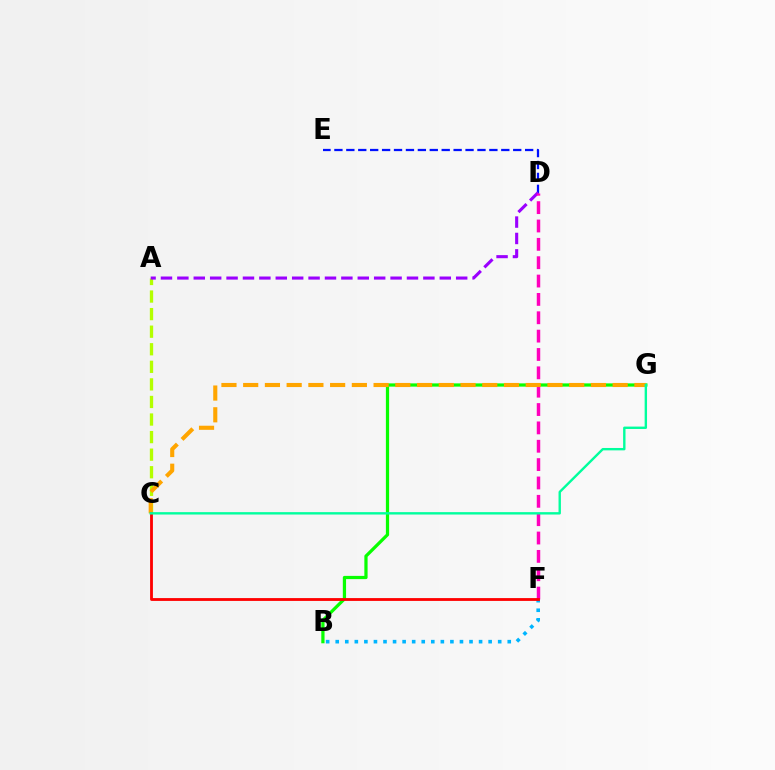{('A', 'C'): [{'color': '#b3ff00', 'line_style': 'dashed', 'thickness': 2.39}], ('B', 'G'): [{'color': '#08ff00', 'line_style': 'solid', 'thickness': 2.33}], ('D', 'E'): [{'color': '#0010ff', 'line_style': 'dashed', 'thickness': 1.62}], ('B', 'F'): [{'color': '#00b5ff', 'line_style': 'dotted', 'thickness': 2.6}], ('A', 'D'): [{'color': '#9b00ff', 'line_style': 'dashed', 'thickness': 2.23}], ('D', 'F'): [{'color': '#ff00bd', 'line_style': 'dashed', 'thickness': 2.49}], ('C', 'G'): [{'color': '#ffa500', 'line_style': 'dashed', 'thickness': 2.95}, {'color': '#00ff9d', 'line_style': 'solid', 'thickness': 1.72}], ('C', 'F'): [{'color': '#ff0000', 'line_style': 'solid', 'thickness': 2.03}]}